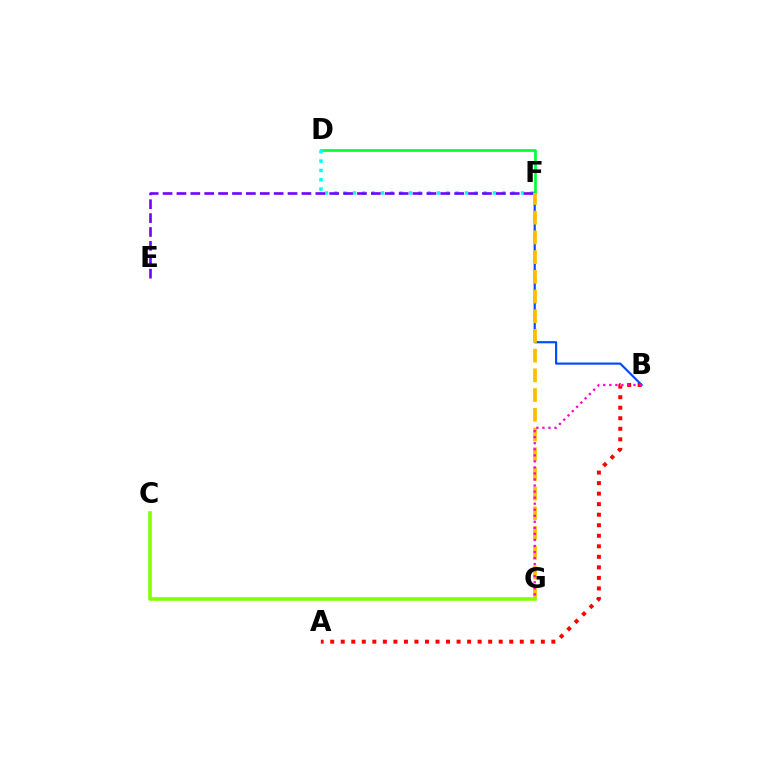{('B', 'F'): [{'color': '#004bff', 'line_style': 'solid', 'thickness': 1.56}], ('D', 'F'): [{'color': '#00ff39', 'line_style': 'solid', 'thickness': 1.94}, {'color': '#00fff6', 'line_style': 'dotted', 'thickness': 2.54}], ('E', 'F'): [{'color': '#7200ff', 'line_style': 'dashed', 'thickness': 1.89}], ('F', 'G'): [{'color': '#ffbd00', 'line_style': 'dashed', 'thickness': 2.68}], ('C', 'G'): [{'color': '#84ff00', 'line_style': 'solid', 'thickness': 2.59}], ('A', 'B'): [{'color': '#ff0000', 'line_style': 'dotted', 'thickness': 2.86}], ('B', 'G'): [{'color': '#ff00cf', 'line_style': 'dotted', 'thickness': 1.64}]}